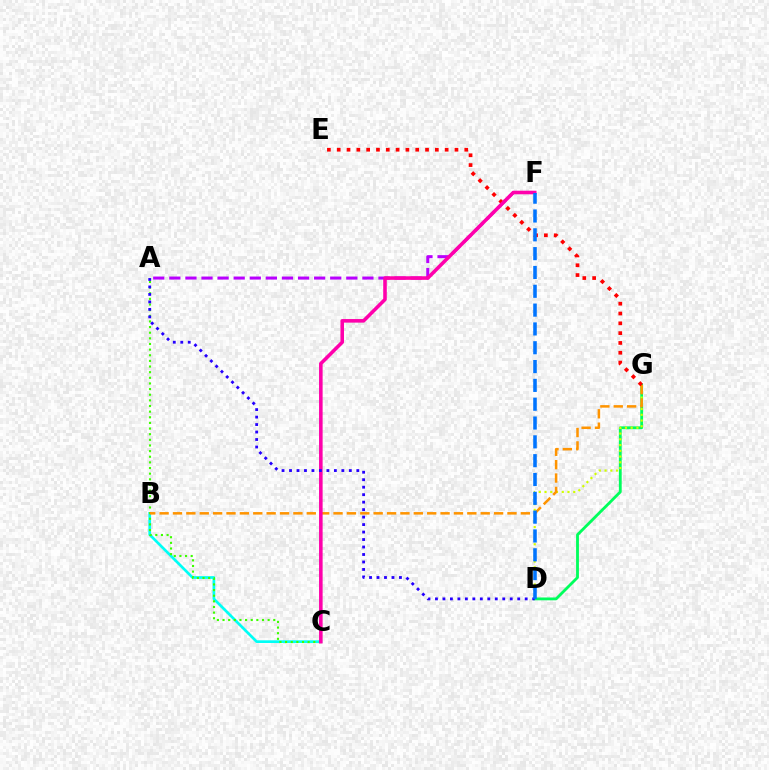{('B', 'C'): [{'color': '#00fff6', 'line_style': 'solid', 'thickness': 1.95}], ('D', 'G'): [{'color': '#00ff5c', 'line_style': 'solid', 'thickness': 2.04}, {'color': '#d1ff00', 'line_style': 'dotted', 'thickness': 1.56}], ('A', 'C'): [{'color': '#3dff00', 'line_style': 'dotted', 'thickness': 1.53}], ('A', 'F'): [{'color': '#b900ff', 'line_style': 'dashed', 'thickness': 2.19}], ('B', 'G'): [{'color': '#ff9400', 'line_style': 'dashed', 'thickness': 1.82}], ('E', 'G'): [{'color': '#ff0000', 'line_style': 'dotted', 'thickness': 2.67}], ('C', 'F'): [{'color': '#ff00ac', 'line_style': 'solid', 'thickness': 2.57}], ('A', 'D'): [{'color': '#2500ff', 'line_style': 'dotted', 'thickness': 2.03}], ('D', 'F'): [{'color': '#0074ff', 'line_style': 'dashed', 'thickness': 2.56}]}